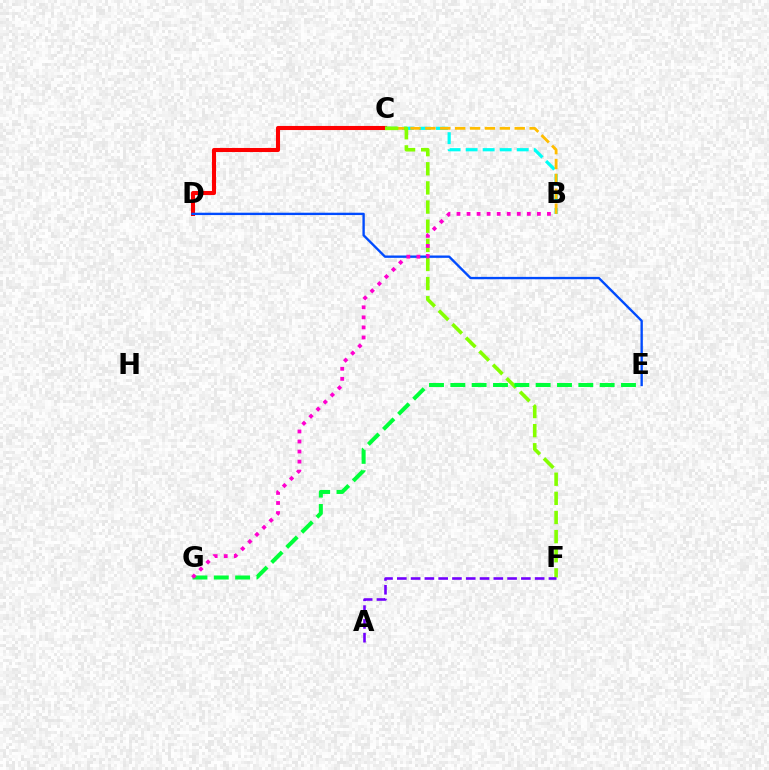{('C', 'D'): [{'color': '#ff0000', 'line_style': 'solid', 'thickness': 2.94}], ('D', 'E'): [{'color': '#004bff', 'line_style': 'solid', 'thickness': 1.7}], ('B', 'C'): [{'color': '#00fff6', 'line_style': 'dashed', 'thickness': 2.31}, {'color': '#ffbd00', 'line_style': 'dashed', 'thickness': 2.02}], ('C', 'F'): [{'color': '#84ff00', 'line_style': 'dashed', 'thickness': 2.6}], ('A', 'F'): [{'color': '#7200ff', 'line_style': 'dashed', 'thickness': 1.87}], ('E', 'G'): [{'color': '#00ff39', 'line_style': 'dashed', 'thickness': 2.9}], ('B', 'G'): [{'color': '#ff00cf', 'line_style': 'dotted', 'thickness': 2.73}]}